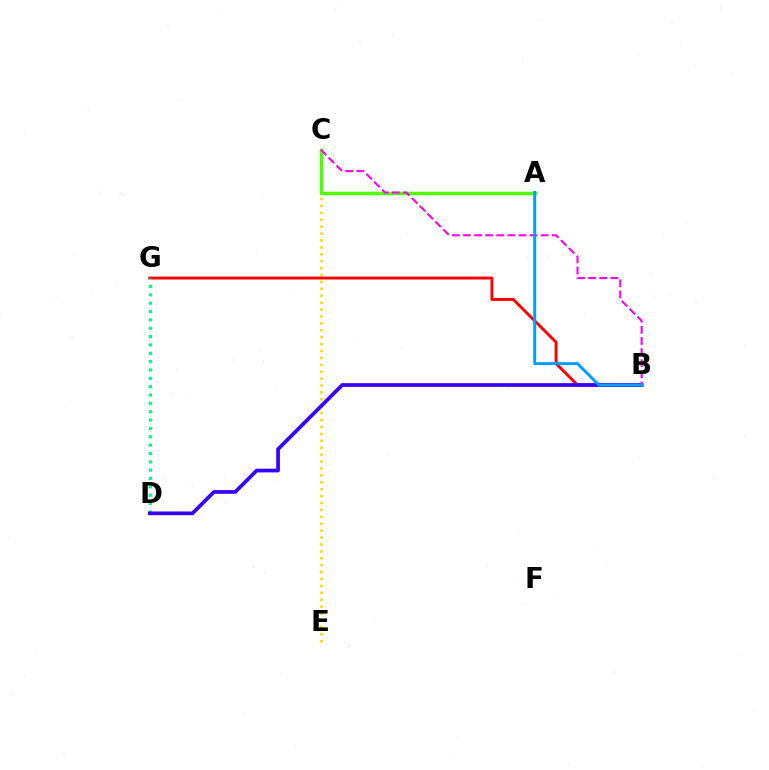{('C', 'E'): [{'color': '#ffd500', 'line_style': 'dotted', 'thickness': 1.88}], ('B', 'G'): [{'color': '#ff0000', 'line_style': 'solid', 'thickness': 2.09}], ('D', 'G'): [{'color': '#00ff86', 'line_style': 'dotted', 'thickness': 2.27}], ('B', 'D'): [{'color': '#3700ff', 'line_style': 'solid', 'thickness': 2.68}], ('A', 'C'): [{'color': '#4fff00', 'line_style': 'solid', 'thickness': 2.52}], ('B', 'C'): [{'color': '#ff00ed', 'line_style': 'dashed', 'thickness': 1.51}], ('A', 'B'): [{'color': '#009eff', 'line_style': 'solid', 'thickness': 2.11}]}